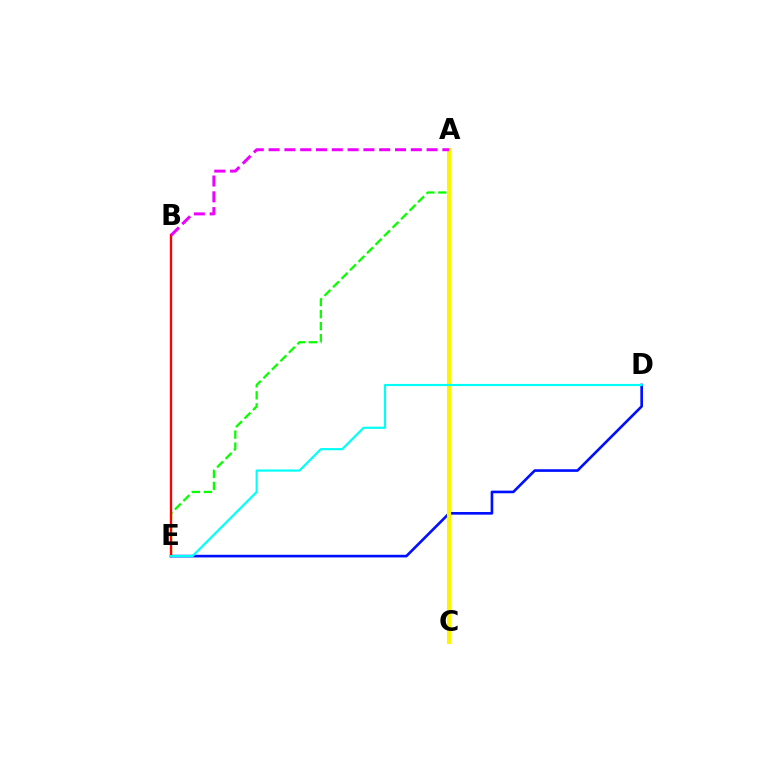{('A', 'E'): [{'color': '#08ff00', 'line_style': 'dashed', 'thickness': 1.63}], ('D', 'E'): [{'color': '#0010ff', 'line_style': 'solid', 'thickness': 1.91}, {'color': '#00fff6', 'line_style': 'solid', 'thickness': 1.56}], ('A', 'C'): [{'color': '#fcf500', 'line_style': 'solid', 'thickness': 2.94}], ('B', 'E'): [{'color': '#ff0000', 'line_style': 'solid', 'thickness': 1.68}], ('A', 'B'): [{'color': '#ee00ff', 'line_style': 'dashed', 'thickness': 2.15}]}